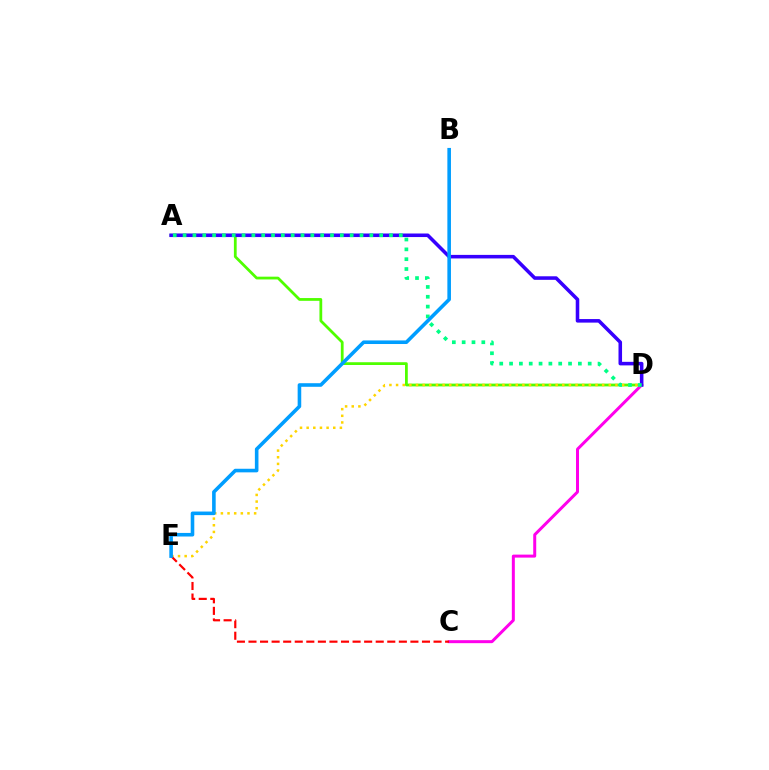{('A', 'D'): [{'color': '#4fff00', 'line_style': 'solid', 'thickness': 1.99}, {'color': '#3700ff', 'line_style': 'solid', 'thickness': 2.56}, {'color': '#00ff86', 'line_style': 'dotted', 'thickness': 2.67}], ('C', 'D'): [{'color': '#ff00ed', 'line_style': 'solid', 'thickness': 2.16}], ('D', 'E'): [{'color': '#ffd500', 'line_style': 'dotted', 'thickness': 1.81}], ('C', 'E'): [{'color': '#ff0000', 'line_style': 'dashed', 'thickness': 1.57}], ('B', 'E'): [{'color': '#009eff', 'line_style': 'solid', 'thickness': 2.58}]}